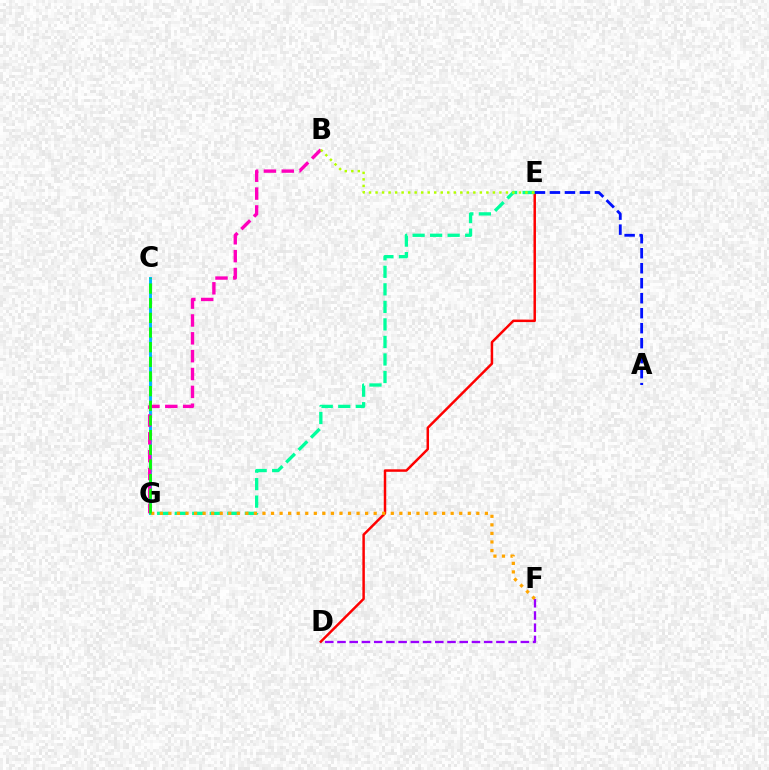{('D', 'F'): [{'color': '#9b00ff', 'line_style': 'dashed', 'thickness': 1.66}], ('C', 'G'): [{'color': '#00b5ff', 'line_style': 'solid', 'thickness': 2.11}, {'color': '#08ff00', 'line_style': 'dashed', 'thickness': 1.99}], ('D', 'E'): [{'color': '#ff0000', 'line_style': 'solid', 'thickness': 1.78}], ('A', 'E'): [{'color': '#0010ff', 'line_style': 'dashed', 'thickness': 2.04}], ('E', 'G'): [{'color': '#00ff9d', 'line_style': 'dashed', 'thickness': 2.38}], ('F', 'G'): [{'color': '#ffa500', 'line_style': 'dotted', 'thickness': 2.32}], ('B', 'G'): [{'color': '#ff00bd', 'line_style': 'dashed', 'thickness': 2.43}], ('B', 'E'): [{'color': '#b3ff00', 'line_style': 'dotted', 'thickness': 1.77}]}